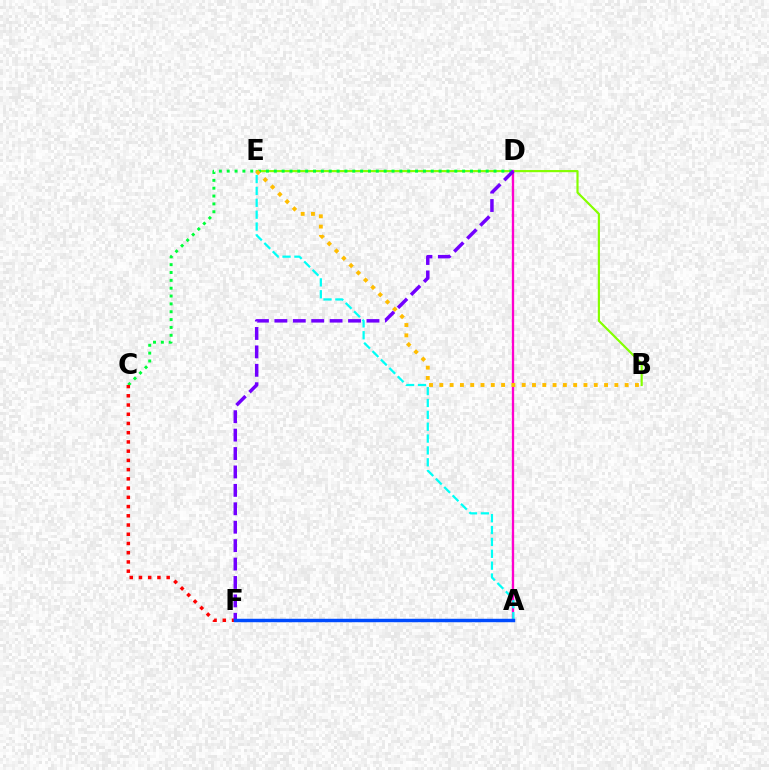{('B', 'E'): [{'color': '#84ff00', 'line_style': 'solid', 'thickness': 1.56}, {'color': '#ffbd00', 'line_style': 'dotted', 'thickness': 2.8}], ('A', 'D'): [{'color': '#ff00cf', 'line_style': 'solid', 'thickness': 1.67}], ('A', 'E'): [{'color': '#00fff6', 'line_style': 'dashed', 'thickness': 1.61}], ('C', 'D'): [{'color': '#00ff39', 'line_style': 'dotted', 'thickness': 2.13}], ('C', 'F'): [{'color': '#ff0000', 'line_style': 'dotted', 'thickness': 2.51}], ('D', 'F'): [{'color': '#7200ff', 'line_style': 'dashed', 'thickness': 2.5}], ('A', 'F'): [{'color': '#004bff', 'line_style': 'solid', 'thickness': 2.49}]}